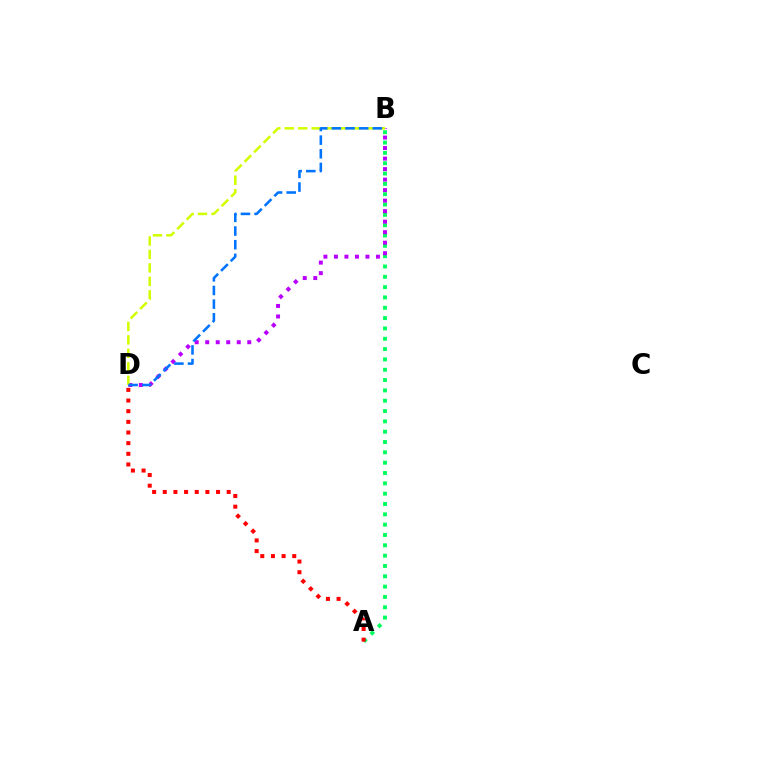{('A', 'B'): [{'color': '#00ff5c', 'line_style': 'dotted', 'thickness': 2.81}], ('B', 'D'): [{'color': '#b900ff', 'line_style': 'dotted', 'thickness': 2.86}, {'color': '#d1ff00', 'line_style': 'dashed', 'thickness': 1.83}, {'color': '#0074ff', 'line_style': 'dashed', 'thickness': 1.86}], ('A', 'D'): [{'color': '#ff0000', 'line_style': 'dotted', 'thickness': 2.89}]}